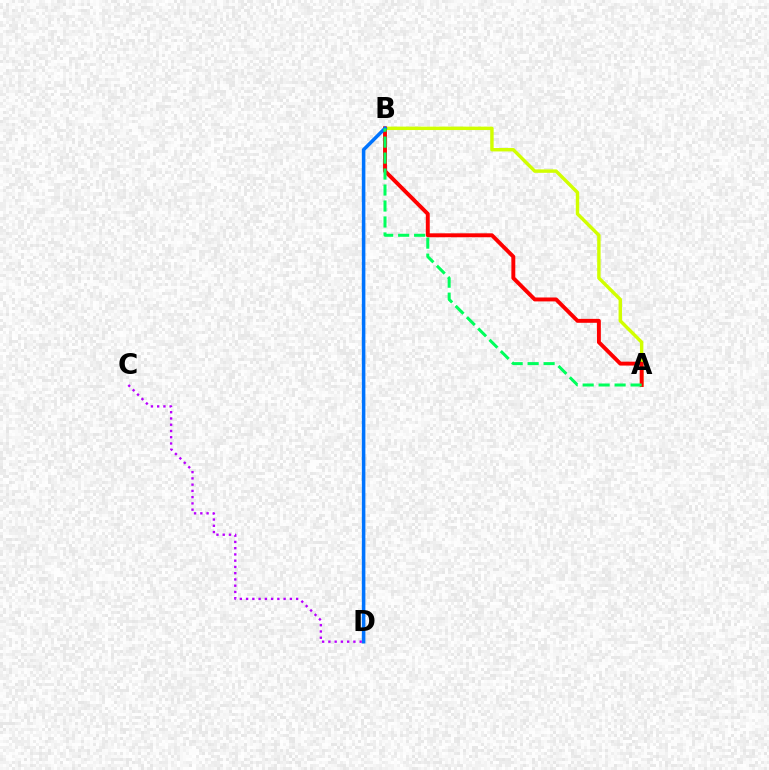{('A', 'B'): [{'color': '#d1ff00', 'line_style': 'solid', 'thickness': 2.46}, {'color': '#ff0000', 'line_style': 'solid', 'thickness': 2.82}, {'color': '#00ff5c', 'line_style': 'dashed', 'thickness': 2.17}], ('B', 'D'): [{'color': '#0074ff', 'line_style': 'solid', 'thickness': 2.54}], ('C', 'D'): [{'color': '#b900ff', 'line_style': 'dotted', 'thickness': 1.7}]}